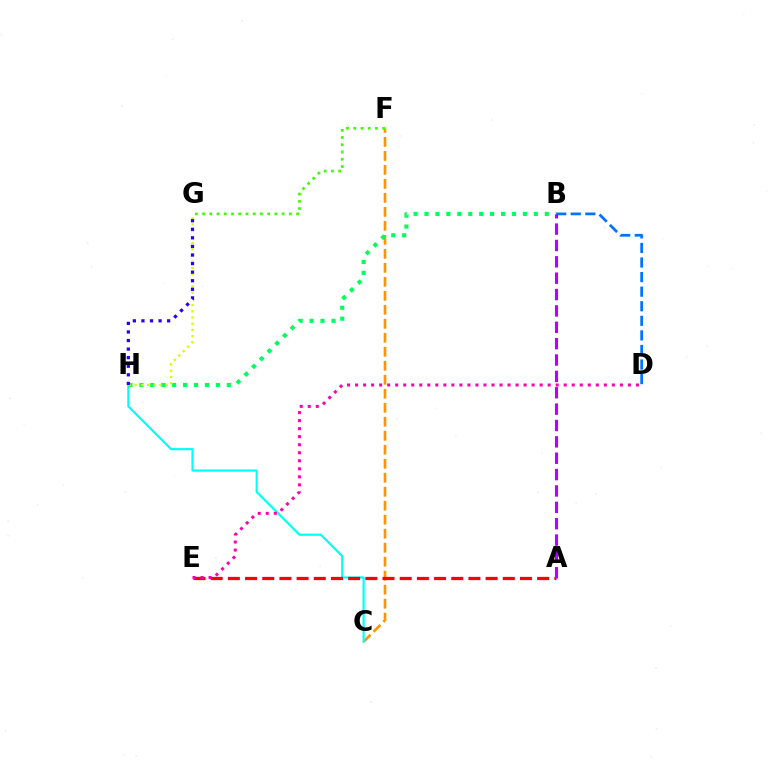{('C', 'F'): [{'color': '#ff9400', 'line_style': 'dashed', 'thickness': 1.9}], ('F', 'G'): [{'color': '#3dff00', 'line_style': 'dotted', 'thickness': 1.96}], ('C', 'H'): [{'color': '#00fff6', 'line_style': 'solid', 'thickness': 1.57}], ('B', 'H'): [{'color': '#00ff5c', 'line_style': 'dotted', 'thickness': 2.97}], ('A', 'E'): [{'color': '#ff0000', 'line_style': 'dashed', 'thickness': 2.33}], ('B', 'D'): [{'color': '#0074ff', 'line_style': 'dashed', 'thickness': 1.98}], ('G', 'H'): [{'color': '#d1ff00', 'line_style': 'dotted', 'thickness': 1.69}, {'color': '#2500ff', 'line_style': 'dotted', 'thickness': 2.33}], ('D', 'E'): [{'color': '#ff00ac', 'line_style': 'dotted', 'thickness': 2.18}], ('A', 'B'): [{'color': '#b900ff', 'line_style': 'dashed', 'thickness': 2.22}]}